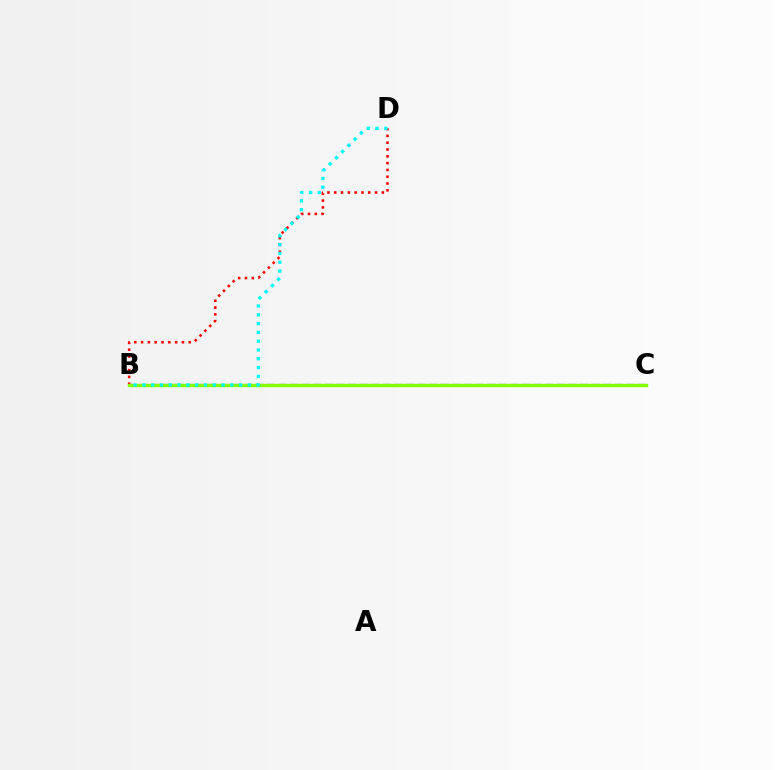{('B', 'C'): [{'color': '#7200ff', 'line_style': 'dashed', 'thickness': 1.58}, {'color': '#84ff00', 'line_style': 'solid', 'thickness': 2.46}], ('B', 'D'): [{'color': '#ff0000', 'line_style': 'dotted', 'thickness': 1.85}, {'color': '#00fff6', 'line_style': 'dotted', 'thickness': 2.39}]}